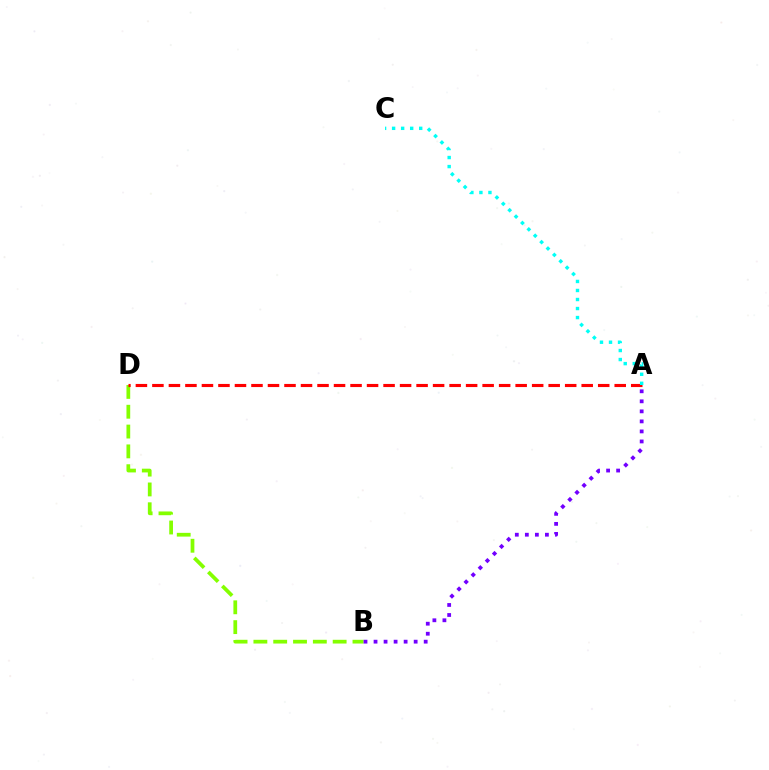{('B', 'D'): [{'color': '#84ff00', 'line_style': 'dashed', 'thickness': 2.69}], ('A', 'B'): [{'color': '#7200ff', 'line_style': 'dotted', 'thickness': 2.73}], ('A', 'D'): [{'color': '#ff0000', 'line_style': 'dashed', 'thickness': 2.24}], ('A', 'C'): [{'color': '#00fff6', 'line_style': 'dotted', 'thickness': 2.45}]}